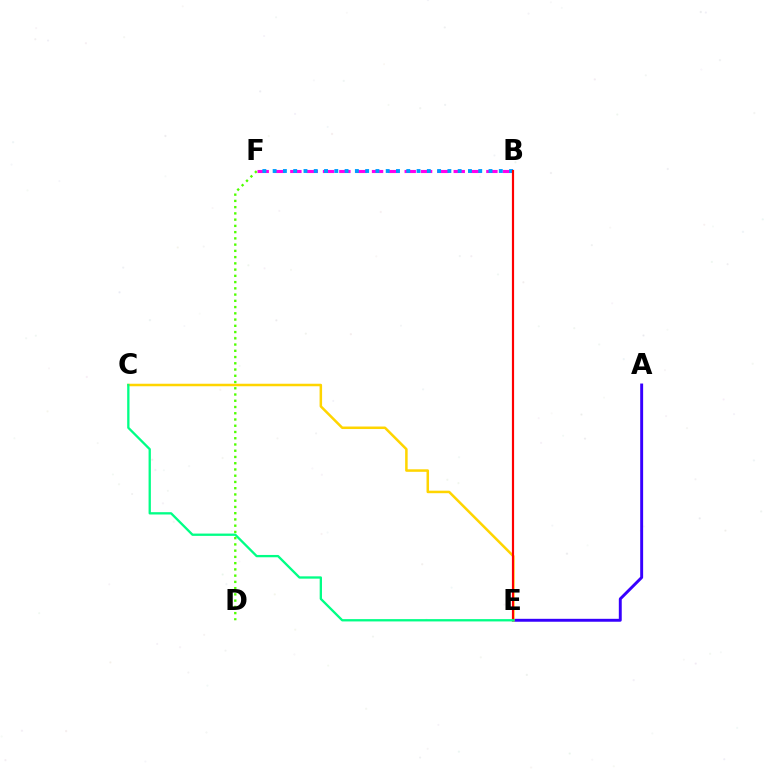{('A', 'E'): [{'color': '#3700ff', 'line_style': 'solid', 'thickness': 2.11}], ('B', 'F'): [{'color': '#ff00ed', 'line_style': 'dashed', 'thickness': 2.22}, {'color': '#009eff', 'line_style': 'dotted', 'thickness': 2.79}], ('C', 'E'): [{'color': '#ffd500', 'line_style': 'solid', 'thickness': 1.81}, {'color': '#00ff86', 'line_style': 'solid', 'thickness': 1.67}], ('B', 'E'): [{'color': '#ff0000', 'line_style': 'solid', 'thickness': 1.57}], ('D', 'F'): [{'color': '#4fff00', 'line_style': 'dotted', 'thickness': 1.7}]}